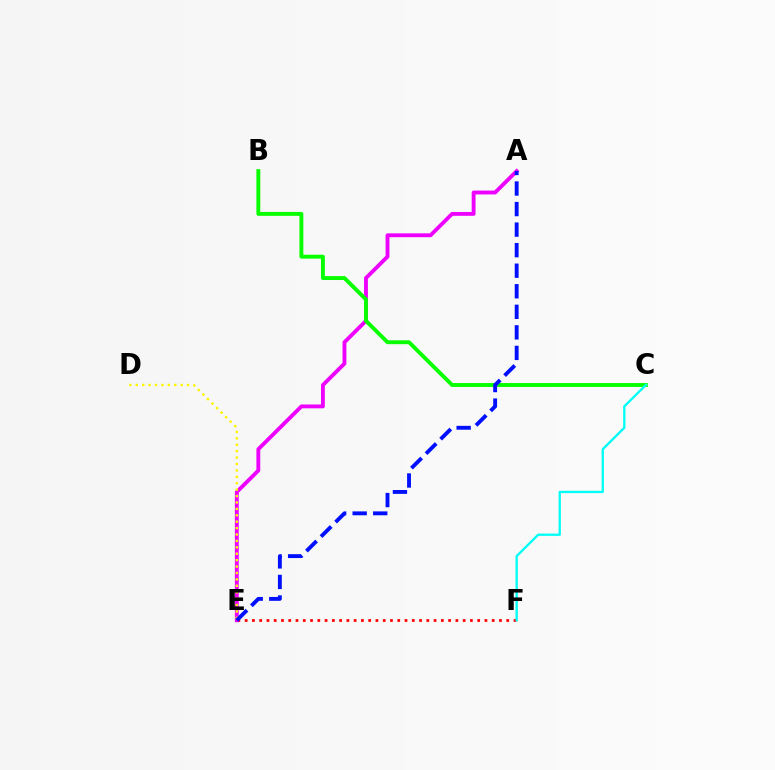{('E', 'F'): [{'color': '#ff0000', 'line_style': 'dotted', 'thickness': 1.97}], ('A', 'E'): [{'color': '#ee00ff', 'line_style': 'solid', 'thickness': 2.78}, {'color': '#0010ff', 'line_style': 'dashed', 'thickness': 2.79}], ('B', 'C'): [{'color': '#08ff00', 'line_style': 'solid', 'thickness': 2.81}], ('D', 'E'): [{'color': '#fcf500', 'line_style': 'dotted', 'thickness': 1.74}], ('C', 'F'): [{'color': '#00fff6', 'line_style': 'solid', 'thickness': 1.68}]}